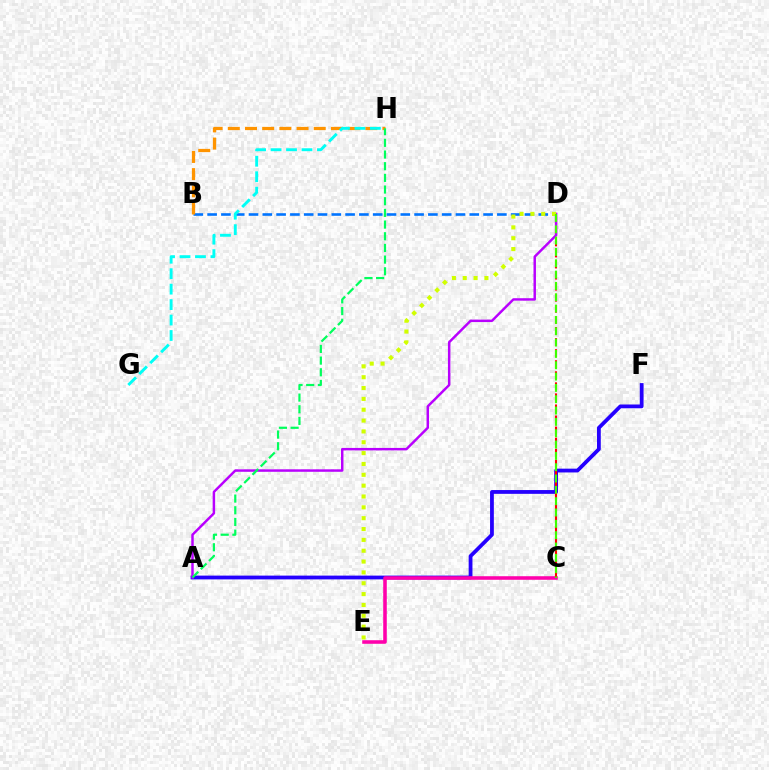{('B', 'D'): [{'color': '#0074ff', 'line_style': 'dashed', 'thickness': 1.87}], ('A', 'F'): [{'color': '#2500ff', 'line_style': 'solid', 'thickness': 2.73}], ('C', 'E'): [{'color': '#ff00ac', 'line_style': 'solid', 'thickness': 2.56}], ('B', 'H'): [{'color': '#ff9400', 'line_style': 'dashed', 'thickness': 2.33}], ('G', 'H'): [{'color': '#00fff6', 'line_style': 'dashed', 'thickness': 2.1}], ('C', 'D'): [{'color': '#ff0000', 'line_style': 'dashed', 'thickness': 1.5}, {'color': '#3dff00', 'line_style': 'dashed', 'thickness': 1.54}], ('A', 'D'): [{'color': '#b900ff', 'line_style': 'solid', 'thickness': 1.78}], ('D', 'E'): [{'color': '#d1ff00', 'line_style': 'dotted', 'thickness': 2.95}], ('A', 'H'): [{'color': '#00ff5c', 'line_style': 'dashed', 'thickness': 1.59}]}